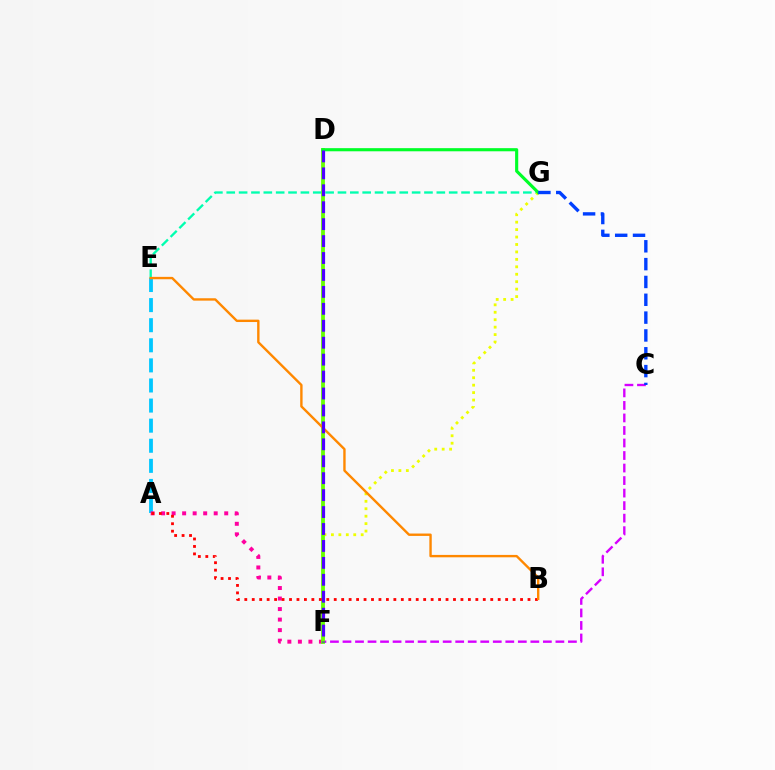{('C', 'F'): [{'color': '#d600ff', 'line_style': 'dashed', 'thickness': 1.7}], ('A', 'E'): [{'color': '#00c7ff', 'line_style': 'dashed', 'thickness': 2.73}], ('A', 'F'): [{'color': '#ff00a0', 'line_style': 'dotted', 'thickness': 2.86}], ('E', 'G'): [{'color': '#00ffaf', 'line_style': 'dashed', 'thickness': 1.68}], ('F', 'G'): [{'color': '#eeff00', 'line_style': 'dotted', 'thickness': 2.02}], ('D', 'F'): [{'color': '#66ff00', 'line_style': 'solid', 'thickness': 2.73}, {'color': '#4f00ff', 'line_style': 'dashed', 'thickness': 2.3}], ('D', 'G'): [{'color': '#00ff27', 'line_style': 'solid', 'thickness': 2.25}], ('A', 'B'): [{'color': '#ff0000', 'line_style': 'dotted', 'thickness': 2.03}], ('C', 'G'): [{'color': '#003fff', 'line_style': 'dashed', 'thickness': 2.42}], ('B', 'E'): [{'color': '#ff8800', 'line_style': 'solid', 'thickness': 1.72}]}